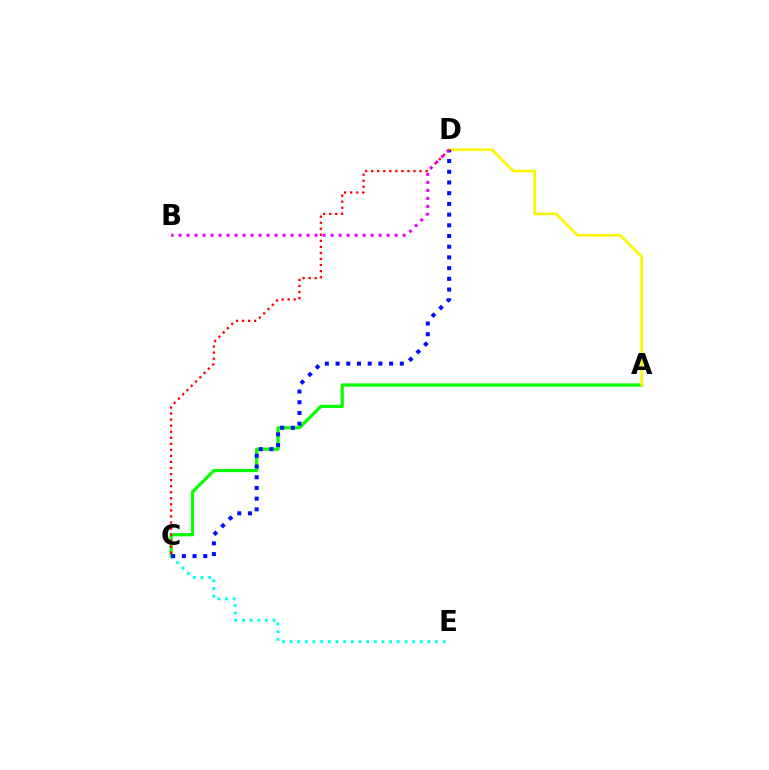{('A', 'C'): [{'color': '#08ff00', 'line_style': 'solid', 'thickness': 2.32}], ('C', 'E'): [{'color': '#00fff6', 'line_style': 'dotted', 'thickness': 2.08}], ('A', 'D'): [{'color': '#fcf500', 'line_style': 'solid', 'thickness': 1.9}], ('C', 'D'): [{'color': '#ff0000', 'line_style': 'dotted', 'thickness': 1.64}, {'color': '#0010ff', 'line_style': 'dotted', 'thickness': 2.91}], ('B', 'D'): [{'color': '#ee00ff', 'line_style': 'dotted', 'thickness': 2.17}]}